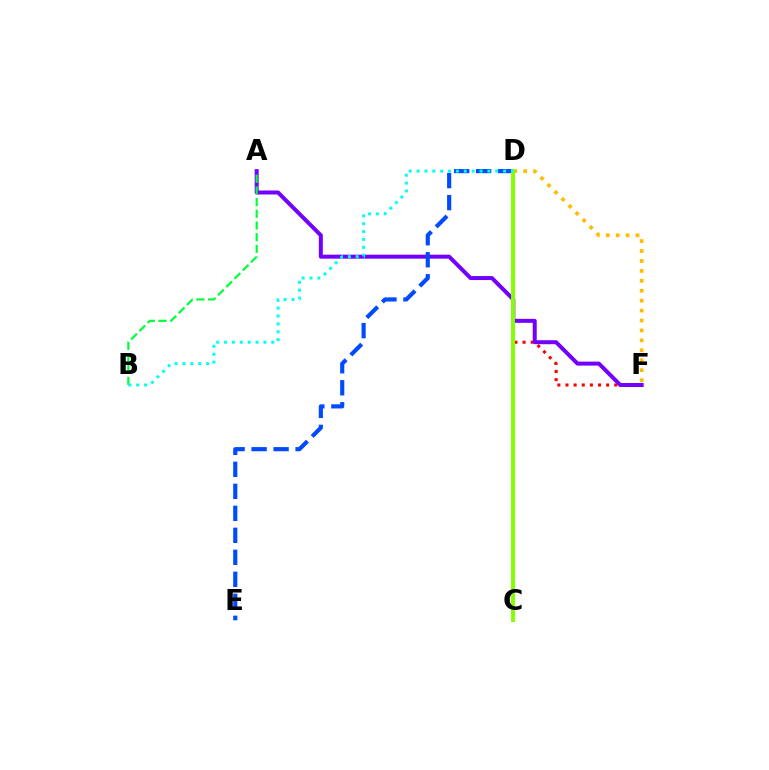{('D', 'F'): [{'color': '#ff0000', 'line_style': 'dotted', 'thickness': 2.21}, {'color': '#ffbd00', 'line_style': 'dotted', 'thickness': 2.7}], ('A', 'F'): [{'color': '#7200ff', 'line_style': 'solid', 'thickness': 2.87}], ('D', 'E'): [{'color': '#004bff', 'line_style': 'dashed', 'thickness': 2.99}], ('C', 'D'): [{'color': '#ff00cf', 'line_style': 'dotted', 'thickness': 1.73}, {'color': '#84ff00', 'line_style': 'solid', 'thickness': 2.84}], ('A', 'B'): [{'color': '#00ff39', 'line_style': 'dashed', 'thickness': 1.59}], ('B', 'D'): [{'color': '#00fff6', 'line_style': 'dotted', 'thickness': 2.14}]}